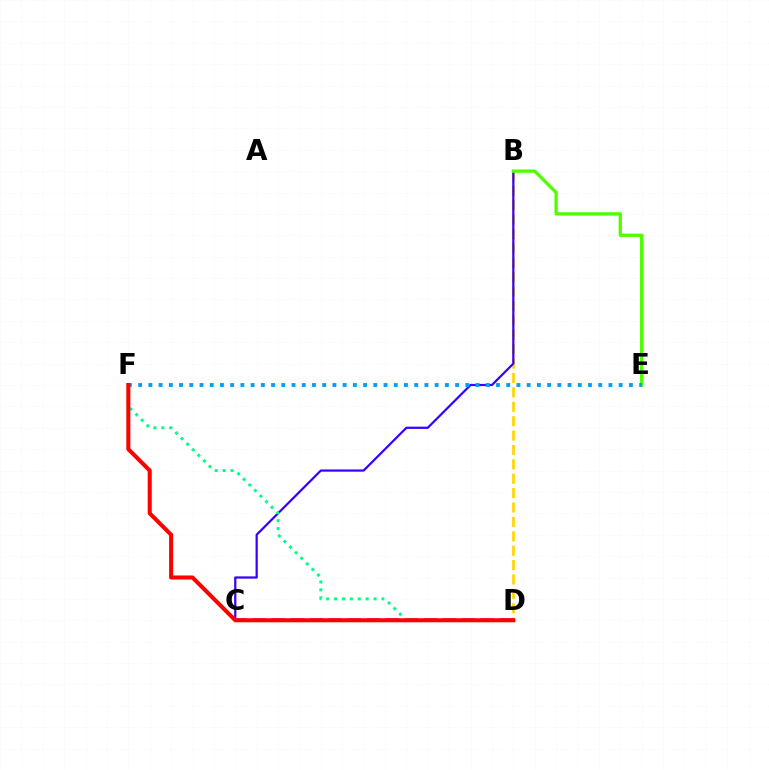{('B', 'D'): [{'color': '#ffd500', 'line_style': 'dashed', 'thickness': 1.96}], ('B', 'C'): [{'color': '#3700ff', 'line_style': 'solid', 'thickness': 1.6}], ('C', 'D'): [{'color': '#ff00ed', 'line_style': 'dashed', 'thickness': 2.58}], ('B', 'E'): [{'color': '#4fff00', 'line_style': 'solid', 'thickness': 2.38}], ('E', 'F'): [{'color': '#009eff', 'line_style': 'dotted', 'thickness': 2.78}], ('D', 'F'): [{'color': '#00ff86', 'line_style': 'dotted', 'thickness': 2.15}, {'color': '#ff0000', 'line_style': 'solid', 'thickness': 2.91}]}